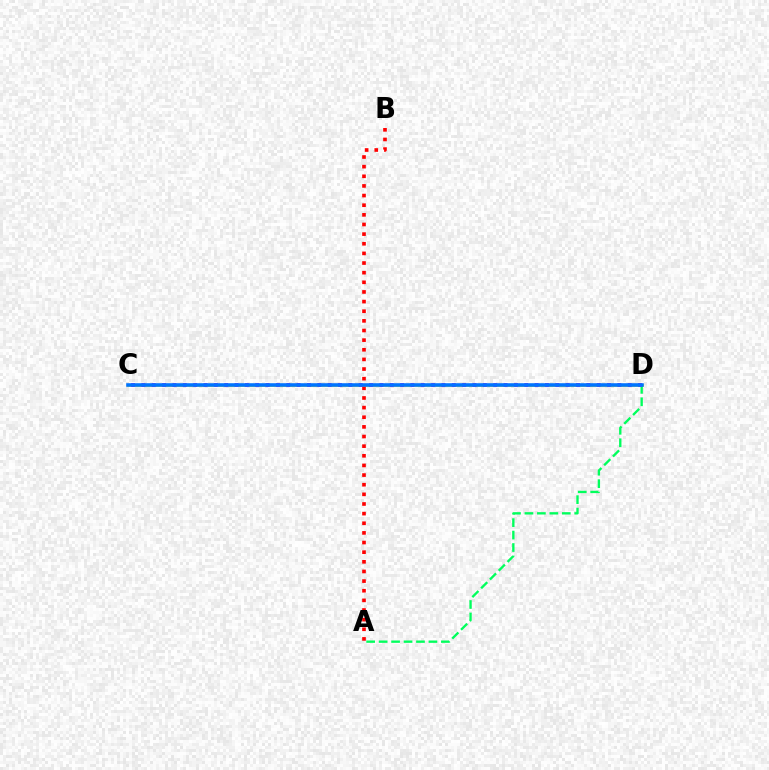{('C', 'D'): [{'color': '#d1ff00', 'line_style': 'solid', 'thickness': 1.87}, {'color': '#b900ff', 'line_style': 'dotted', 'thickness': 2.81}, {'color': '#0074ff', 'line_style': 'solid', 'thickness': 2.57}], ('A', 'D'): [{'color': '#00ff5c', 'line_style': 'dashed', 'thickness': 1.69}], ('A', 'B'): [{'color': '#ff0000', 'line_style': 'dotted', 'thickness': 2.62}]}